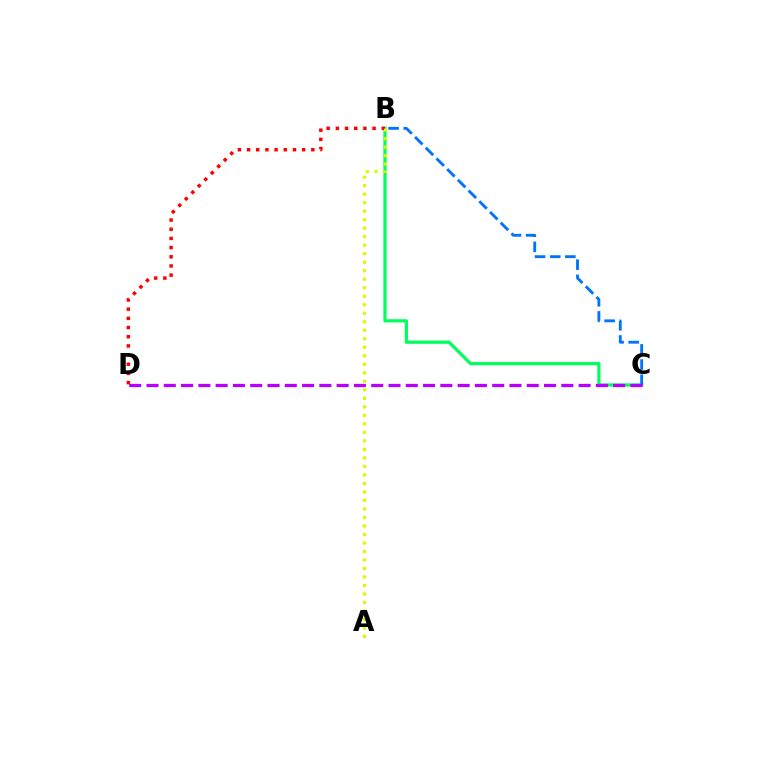{('B', 'C'): [{'color': '#00ff5c', 'line_style': 'solid', 'thickness': 2.31}, {'color': '#0074ff', 'line_style': 'dashed', 'thickness': 2.06}], ('C', 'D'): [{'color': '#b900ff', 'line_style': 'dashed', 'thickness': 2.35}], ('B', 'D'): [{'color': '#ff0000', 'line_style': 'dotted', 'thickness': 2.49}], ('A', 'B'): [{'color': '#d1ff00', 'line_style': 'dotted', 'thickness': 2.31}]}